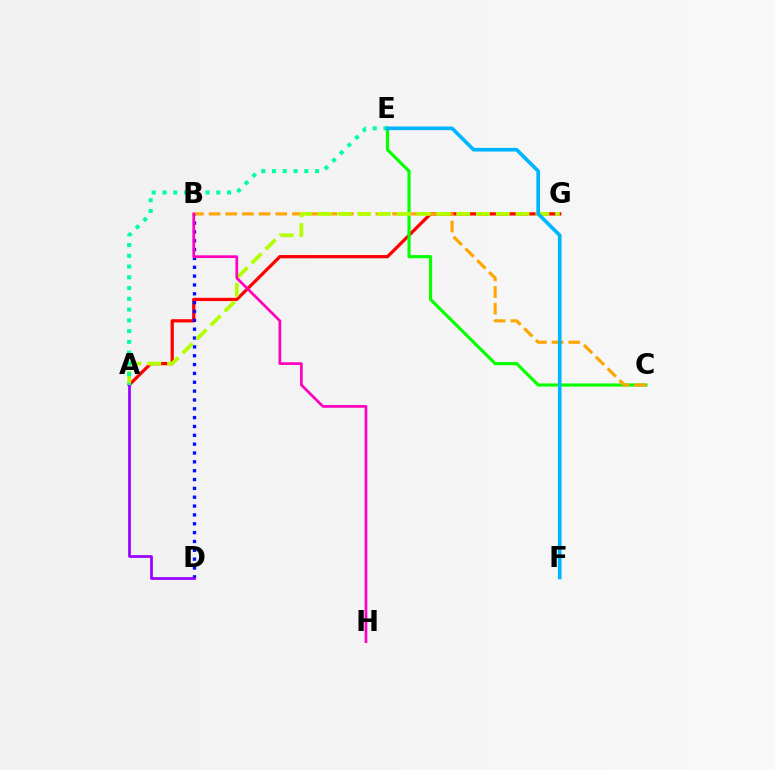{('A', 'G'): [{'color': '#ff0000', 'line_style': 'solid', 'thickness': 2.34}, {'color': '#b3ff00', 'line_style': 'dashed', 'thickness': 2.69}], ('B', 'D'): [{'color': '#0010ff', 'line_style': 'dotted', 'thickness': 2.4}], ('C', 'E'): [{'color': '#08ff00', 'line_style': 'solid', 'thickness': 2.27}], ('B', 'C'): [{'color': '#ffa500', 'line_style': 'dashed', 'thickness': 2.27}], ('A', 'D'): [{'color': '#9b00ff', 'line_style': 'solid', 'thickness': 1.98}], ('A', 'E'): [{'color': '#00ff9d', 'line_style': 'dotted', 'thickness': 2.92}], ('E', 'F'): [{'color': '#00b5ff', 'line_style': 'solid', 'thickness': 2.63}], ('B', 'H'): [{'color': '#ff00bd', 'line_style': 'solid', 'thickness': 1.96}]}